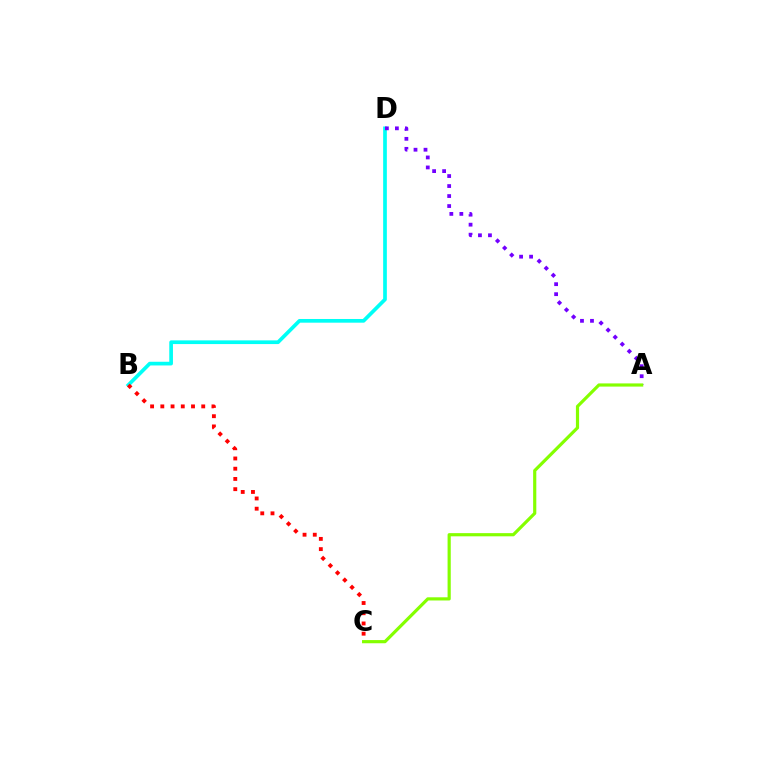{('B', 'D'): [{'color': '#00fff6', 'line_style': 'solid', 'thickness': 2.66}], ('A', 'D'): [{'color': '#7200ff', 'line_style': 'dotted', 'thickness': 2.72}], ('B', 'C'): [{'color': '#ff0000', 'line_style': 'dotted', 'thickness': 2.78}], ('A', 'C'): [{'color': '#84ff00', 'line_style': 'solid', 'thickness': 2.29}]}